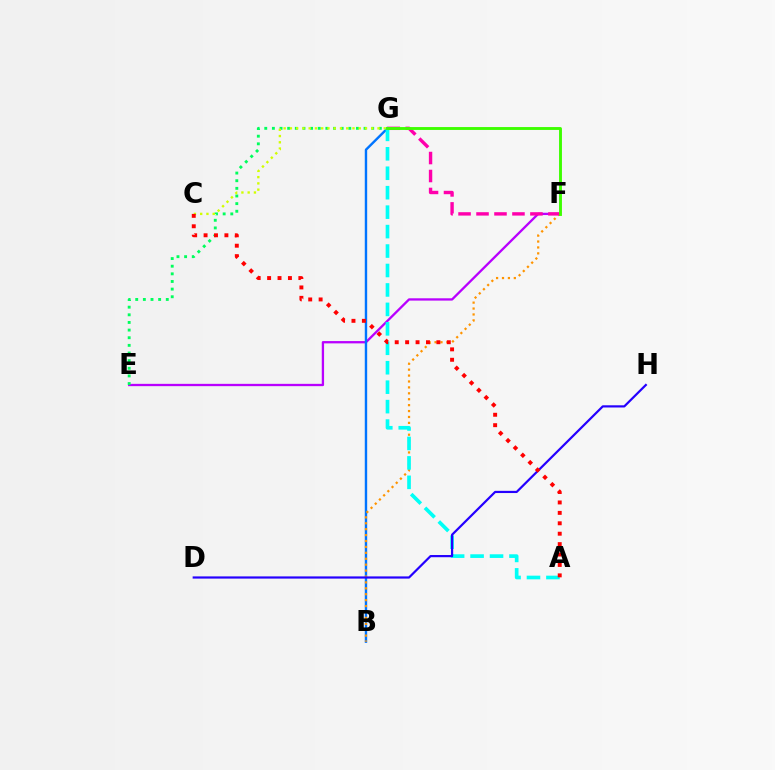{('E', 'F'): [{'color': '#b900ff', 'line_style': 'solid', 'thickness': 1.66}], ('E', 'G'): [{'color': '#00ff5c', 'line_style': 'dotted', 'thickness': 2.08}], ('B', 'G'): [{'color': '#0074ff', 'line_style': 'solid', 'thickness': 1.73}], ('B', 'F'): [{'color': '#ff9400', 'line_style': 'dotted', 'thickness': 1.61}], ('C', 'G'): [{'color': '#d1ff00', 'line_style': 'dotted', 'thickness': 1.7}], ('A', 'G'): [{'color': '#00fff6', 'line_style': 'dashed', 'thickness': 2.64}], ('F', 'G'): [{'color': '#ff00ac', 'line_style': 'dashed', 'thickness': 2.44}, {'color': '#3dff00', 'line_style': 'solid', 'thickness': 2.07}], ('D', 'H'): [{'color': '#2500ff', 'line_style': 'solid', 'thickness': 1.58}], ('A', 'C'): [{'color': '#ff0000', 'line_style': 'dotted', 'thickness': 2.83}]}